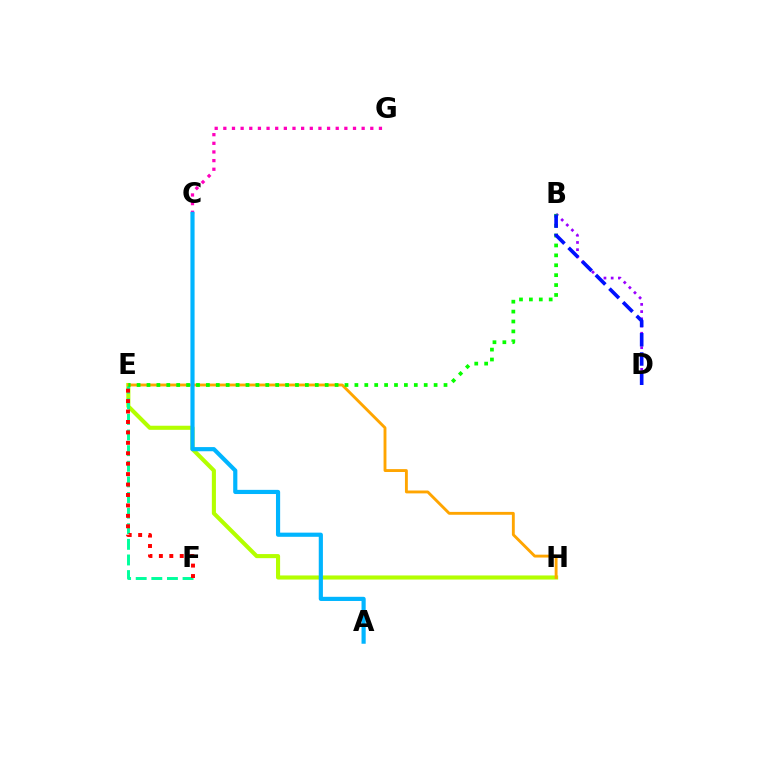{('E', 'H'): [{'color': '#b3ff00', 'line_style': 'solid', 'thickness': 2.95}, {'color': '#ffa500', 'line_style': 'solid', 'thickness': 2.07}], ('B', 'D'): [{'color': '#9b00ff', 'line_style': 'dotted', 'thickness': 1.96}, {'color': '#0010ff', 'line_style': 'dashed', 'thickness': 2.62}], ('E', 'F'): [{'color': '#00ff9d', 'line_style': 'dashed', 'thickness': 2.12}, {'color': '#ff0000', 'line_style': 'dotted', 'thickness': 2.83}], ('B', 'E'): [{'color': '#08ff00', 'line_style': 'dotted', 'thickness': 2.69}], ('C', 'G'): [{'color': '#ff00bd', 'line_style': 'dotted', 'thickness': 2.35}], ('A', 'C'): [{'color': '#00b5ff', 'line_style': 'solid', 'thickness': 3.0}]}